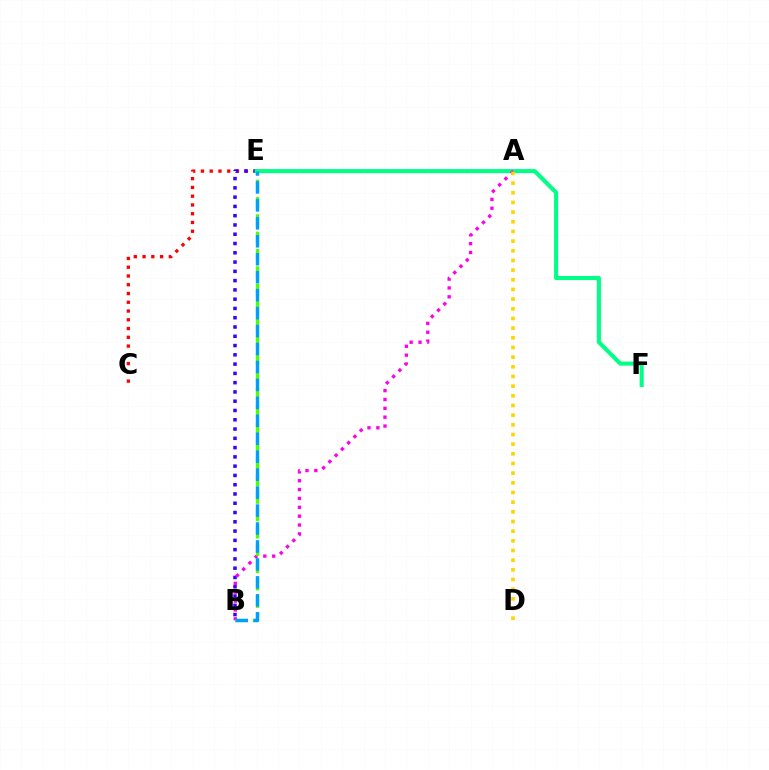{('C', 'E'): [{'color': '#ff0000', 'line_style': 'dotted', 'thickness': 2.38}], ('B', 'E'): [{'color': '#3700ff', 'line_style': 'dotted', 'thickness': 2.52}, {'color': '#4fff00', 'line_style': 'dashed', 'thickness': 2.36}, {'color': '#009eff', 'line_style': 'dashed', 'thickness': 2.44}], ('E', 'F'): [{'color': '#00ff86', 'line_style': 'solid', 'thickness': 2.93}], ('A', 'B'): [{'color': '#ff00ed', 'line_style': 'dotted', 'thickness': 2.41}], ('A', 'D'): [{'color': '#ffd500', 'line_style': 'dotted', 'thickness': 2.63}]}